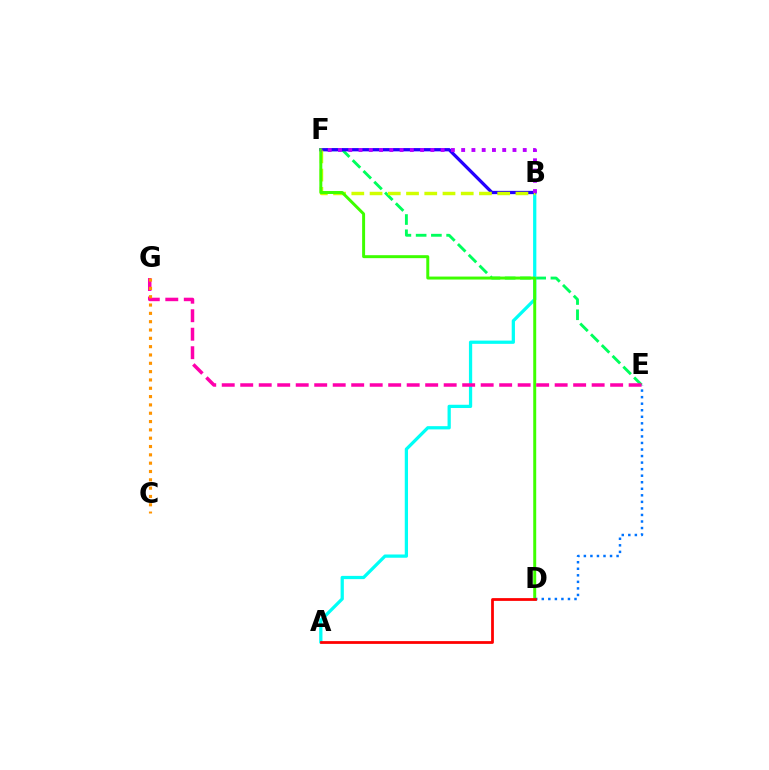{('E', 'F'): [{'color': '#00ff5c', 'line_style': 'dashed', 'thickness': 2.07}], ('A', 'B'): [{'color': '#00fff6', 'line_style': 'solid', 'thickness': 2.34}], ('B', 'F'): [{'color': '#2500ff', 'line_style': 'solid', 'thickness': 2.35}, {'color': '#d1ff00', 'line_style': 'dashed', 'thickness': 2.48}, {'color': '#b900ff', 'line_style': 'dotted', 'thickness': 2.79}], ('D', 'F'): [{'color': '#3dff00', 'line_style': 'solid', 'thickness': 2.14}], ('D', 'E'): [{'color': '#0074ff', 'line_style': 'dotted', 'thickness': 1.78}], ('A', 'D'): [{'color': '#ff0000', 'line_style': 'solid', 'thickness': 1.99}], ('E', 'G'): [{'color': '#ff00ac', 'line_style': 'dashed', 'thickness': 2.51}], ('C', 'G'): [{'color': '#ff9400', 'line_style': 'dotted', 'thickness': 2.26}]}